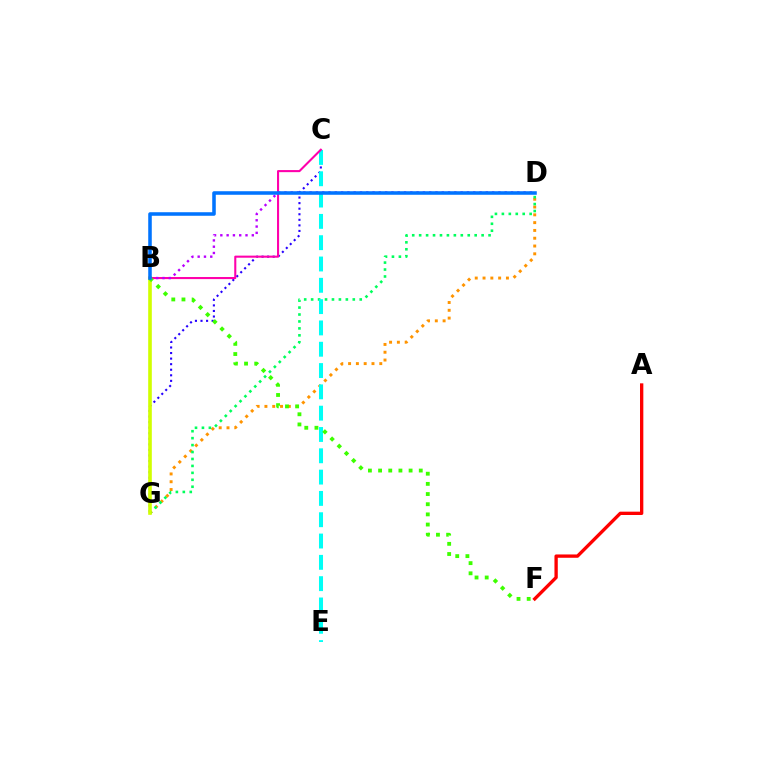{('D', 'G'): [{'color': '#ff9400', 'line_style': 'dotted', 'thickness': 2.12}, {'color': '#00ff5c', 'line_style': 'dotted', 'thickness': 1.89}], ('C', 'G'): [{'color': '#2500ff', 'line_style': 'dotted', 'thickness': 1.51}], ('C', 'E'): [{'color': '#00fff6', 'line_style': 'dashed', 'thickness': 2.9}], ('B', 'G'): [{'color': '#d1ff00', 'line_style': 'solid', 'thickness': 2.6}], ('B', 'C'): [{'color': '#ff00ac', 'line_style': 'solid', 'thickness': 1.5}], ('B', 'D'): [{'color': '#b900ff', 'line_style': 'dotted', 'thickness': 1.71}, {'color': '#0074ff', 'line_style': 'solid', 'thickness': 2.55}], ('B', 'F'): [{'color': '#3dff00', 'line_style': 'dotted', 'thickness': 2.76}], ('A', 'F'): [{'color': '#ff0000', 'line_style': 'solid', 'thickness': 2.4}]}